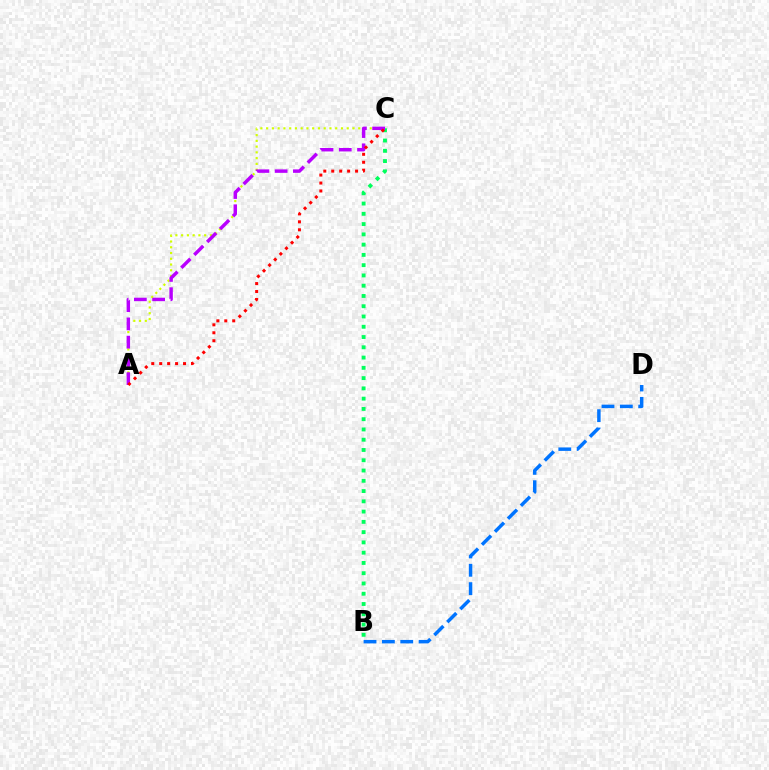{('A', 'C'): [{'color': '#d1ff00', 'line_style': 'dotted', 'thickness': 1.56}, {'color': '#b900ff', 'line_style': 'dashed', 'thickness': 2.48}, {'color': '#ff0000', 'line_style': 'dotted', 'thickness': 2.16}], ('B', 'C'): [{'color': '#00ff5c', 'line_style': 'dotted', 'thickness': 2.79}], ('B', 'D'): [{'color': '#0074ff', 'line_style': 'dashed', 'thickness': 2.49}]}